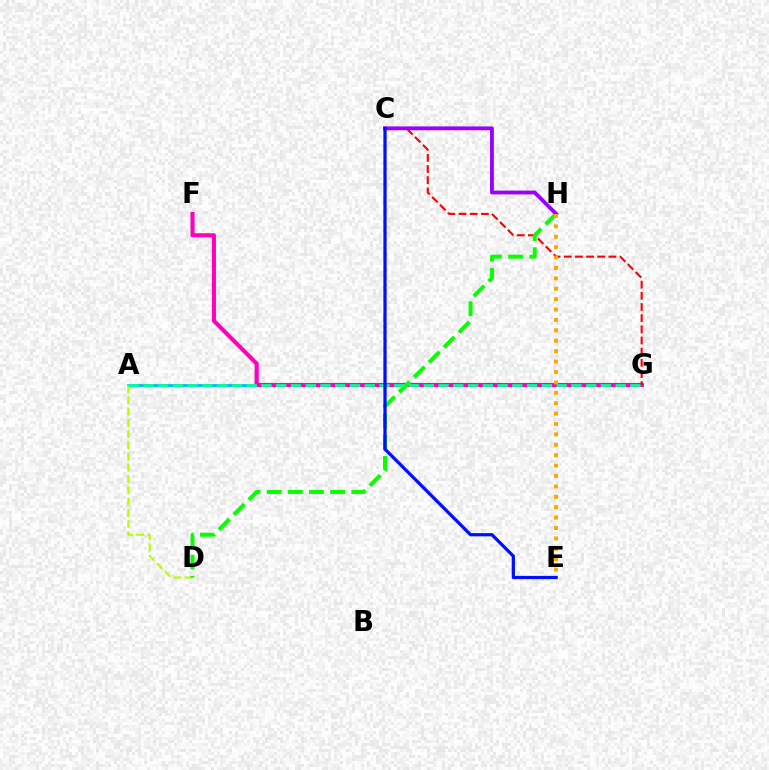{('A', 'G'): [{'color': '#00b5ff', 'line_style': 'solid', 'thickness': 1.96}, {'color': '#00ff9d', 'line_style': 'dashed', 'thickness': 2.0}], ('F', 'G'): [{'color': '#ff00bd', 'line_style': 'solid', 'thickness': 2.96}], ('C', 'G'): [{'color': '#ff0000', 'line_style': 'dashed', 'thickness': 1.52}], ('A', 'D'): [{'color': '#b3ff00', 'line_style': 'dashed', 'thickness': 1.53}], ('D', 'H'): [{'color': '#08ff00', 'line_style': 'dashed', 'thickness': 2.87}], ('C', 'H'): [{'color': '#9b00ff', 'line_style': 'solid', 'thickness': 2.77}], ('E', 'H'): [{'color': '#ffa500', 'line_style': 'dotted', 'thickness': 2.83}], ('C', 'E'): [{'color': '#0010ff', 'line_style': 'solid', 'thickness': 2.34}]}